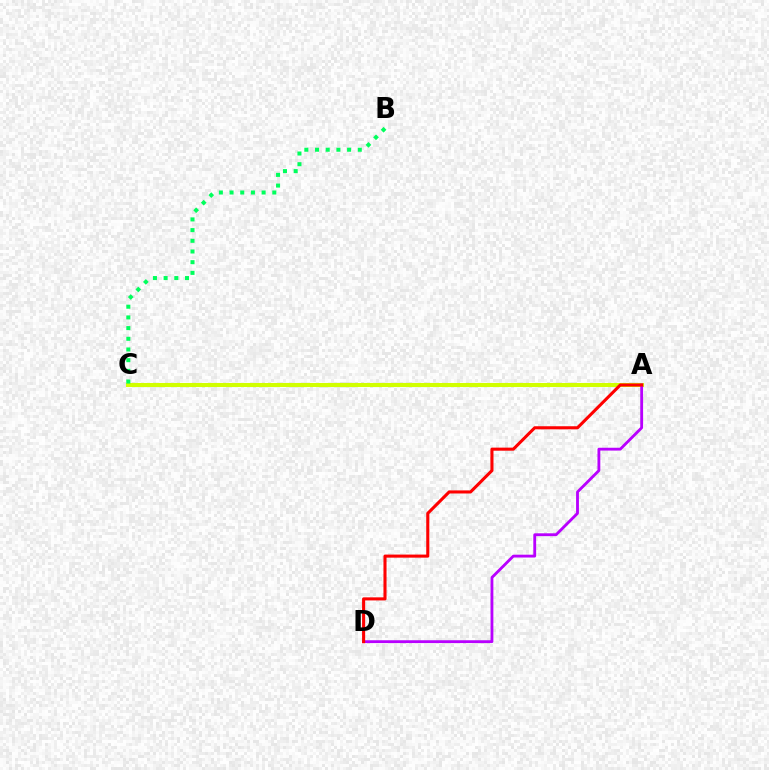{('A', 'C'): [{'color': '#0074ff', 'line_style': 'dotted', 'thickness': 2.75}, {'color': '#d1ff00', 'line_style': 'solid', 'thickness': 2.94}], ('A', 'D'): [{'color': '#b900ff', 'line_style': 'solid', 'thickness': 2.04}, {'color': '#ff0000', 'line_style': 'solid', 'thickness': 2.22}], ('B', 'C'): [{'color': '#00ff5c', 'line_style': 'dotted', 'thickness': 2.9}]}